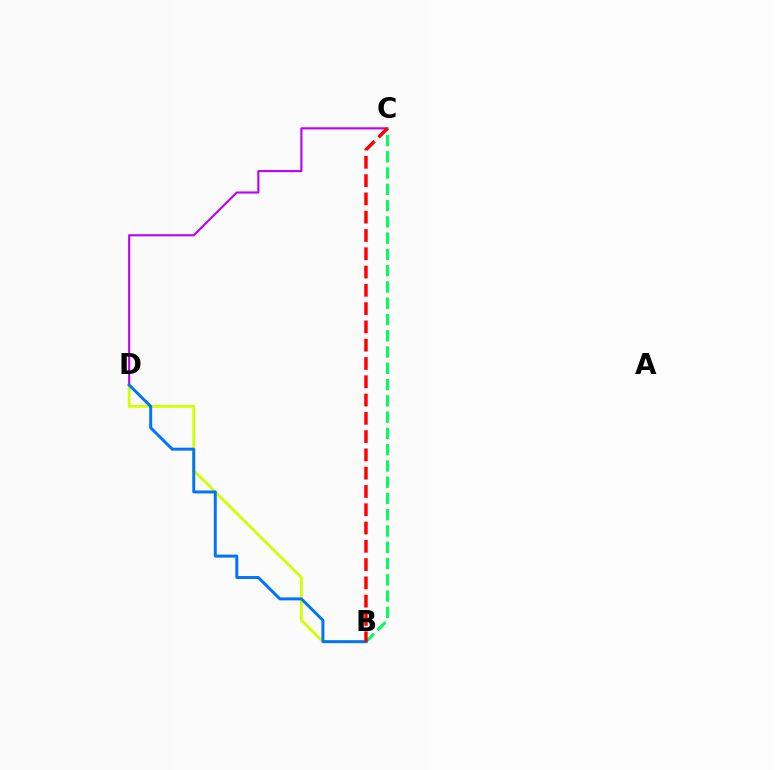{('B', 'D'): [{'color': '#d1ff00', 'line_style': 'solid', 'thickness': 2.03}, {'color': '#0074ff', 'line_style': 'solid', 'thickness': 2.13}], ('C', 'D'): [{'color': '#b900ff', 'line_style': 'solid', 'thickness': 1.52}], ('B', 'C'): [{'color': '#00ff5c', 'line_style': 'dashed', 'thickness': 2.21}, {'color': '#ff0000', 'line_style': 'dashed', 'thickness': 2.48}]}